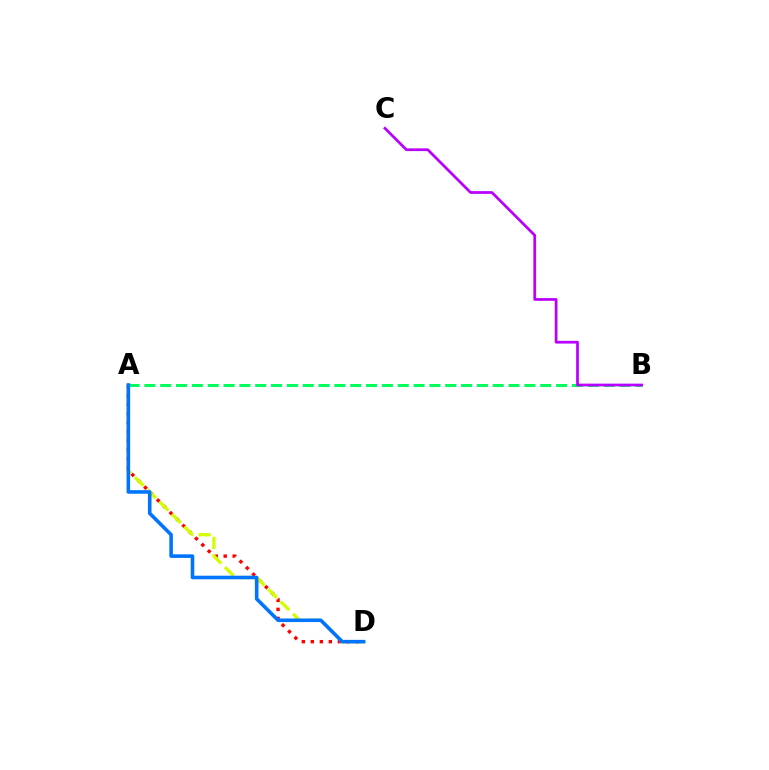{('A', 'D'): [{'color': '#ff0000', 'line_style': 'dotted', 'thickness': 2.45}, {'color': '#d1ff00', 'line_style': 'dashed', 'thickness': 2.37}, {'color': '#0074ff', 'line_style': 'solid', 'thickness': 2.58}], ('A', 'B'): [{'color': '#00ff5c', 'line_style': 'dashed', 'thickness': 2.15}], ('B', 'C'): [{'color': '#b900ff', 'line_style': 'solid', 'thickness': 1.97}]}